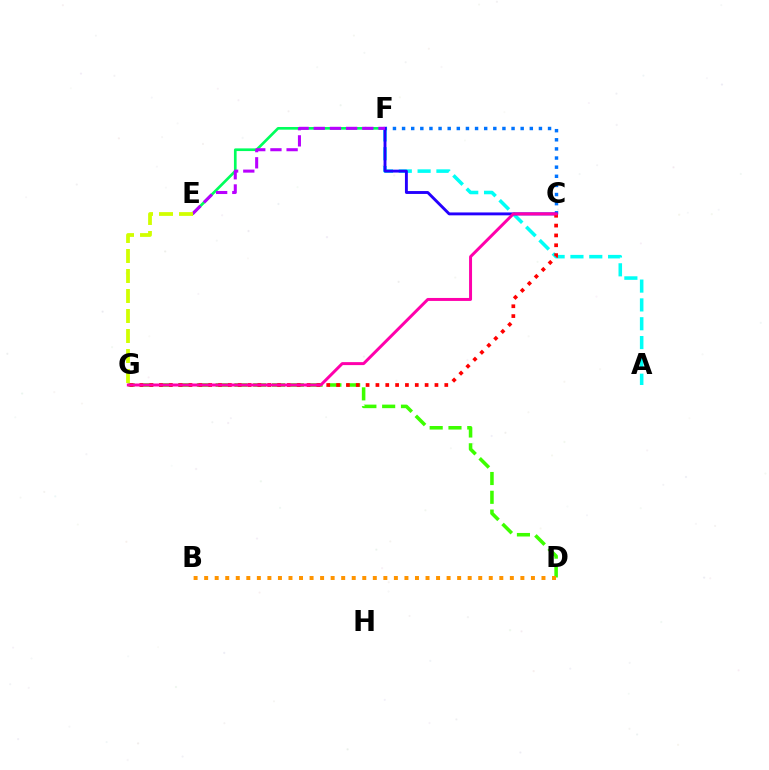{('E', 'F'): [{'color': '#00ff5c', 'line_style': 'solid', 'thickness': 1.93}, {'color': '#b900ff', 'line_style': 'dashed', 'thickness': 2.2}], ('D', 'G'): [{'color': '#3dff00', 'line_style': 'dashed', 'thickness': 2.55}], ('B', 'D'): [{'color': '#ff9400', 'line_style': 'dotted', 'thickness': 2.86}], ('A', 'F'): [{'color': '#00fff6', 'line_style': 'dashed', 'thickness': 2.56}], ('C', 'F'): [{'color': '#0074ff', 'line_style': 'dotted', 'thickness': 2.48}, {'color': '#2500ff', 'line_style': 'solid', 'thickness': 2.08}], ('C', 'G'): [{'color': '#ff0000', 'line_style': 'dotted', 'thickness': 2.67}, {'color': '#ff00ac', 'line_style': 'solid', 'thickness': 2.14}], ('E', 'G'): [{'color': '#d1ff00', 'line_style': 'dashed', 'thickness': 2.72}]}